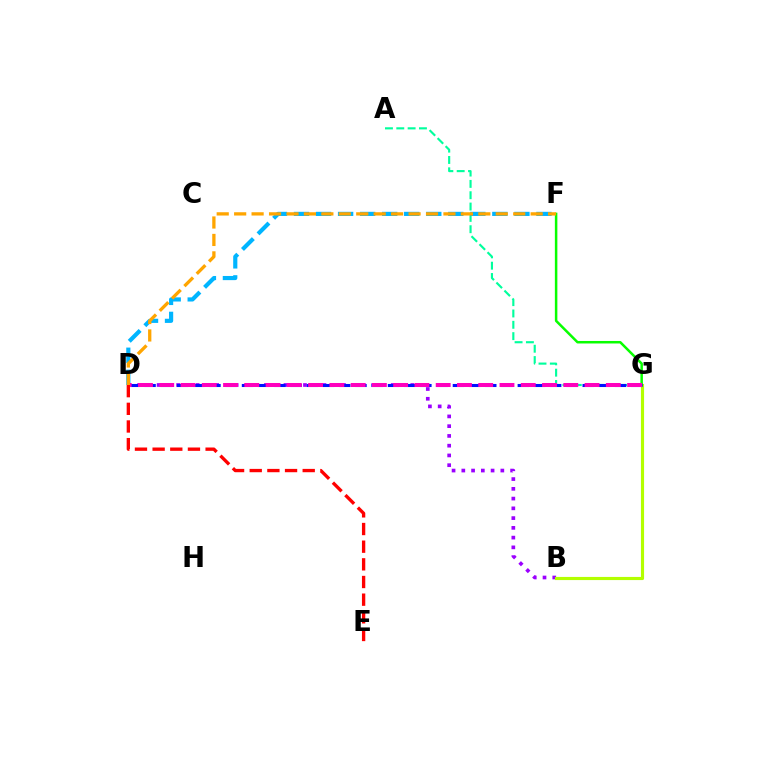{('A', 'G'): [{'color': '#00ff9d', 'line_style': 'dashed', 'thickness': 1.54}], ('B', 'D'): [{'color': '#9b00ff', 'line_style': 'dotted', 'thickness': 2.65}], ('B', 'G'): [{'color': '#b3ff00', 'line_style': 'solid', 'thickness': 2.26}], ('F', 'G'): [{'color': '#08ff00', 'line_style': 'solid', 'thickness': 1.8}], ('D', 'G'): [{'color': '#0010ff', 'line_style': 'dashed', 'thickness': 2.2}, {'color': '#ff00bd', 'line_style': 'dashed', 'thickness': 2.89}], ('D', 'F'): [{'color': '#00b5ff', 'line_style': 'dashed', 'thickness': 2.99}, {'color': '#ffa500', 'line_style': 'dashed', 'thickness': 2.37}], ('D', 'E'): [{'color': '#ff0000', 'line_style': 'dashed', 'thickness': 2.4}]}